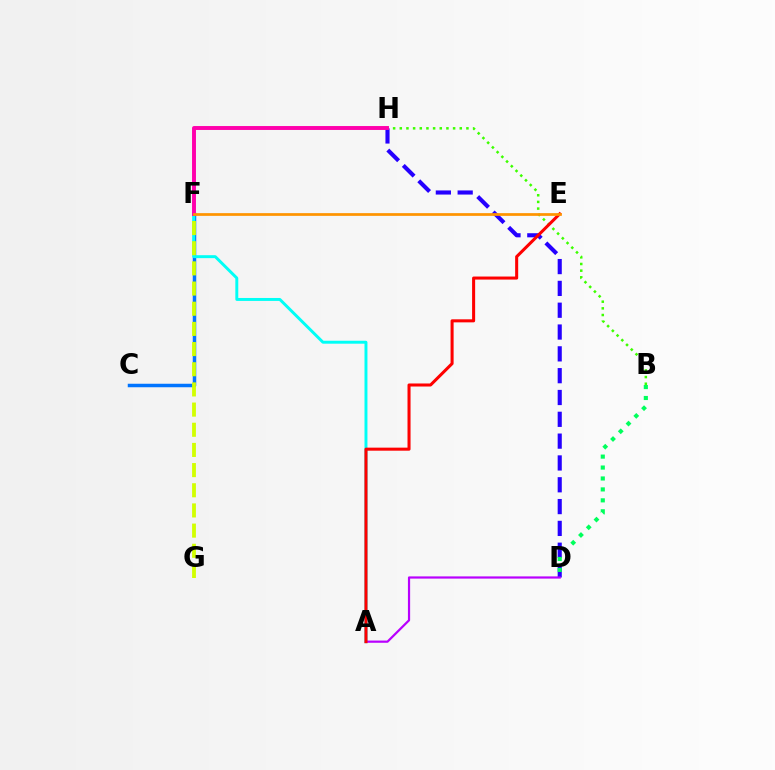{('C', 'F'): [{'color': '#0074ff', 'line_style': 'solid', 'thickness': 2.52}], ('B', 'H'): [{'color': '#3dff00', 'line_style': 'dotted', 'thickness': 1.81}], ('A', 'F'): [{'color': '#00fff6', 'line_style': 'solid', 'thickness': 2.12}], ('D', 'H'): [{'color': '#2500ff', 'line_style': 'dashed', 'thickness': 2.96}], ('A', 'D'): [{'color': '#b900ff', 'line_style': 'solid', 'thickness': 1.59}], ('B', 'D'): [{'color': '#00ff5c', 'line_style': 'dotted', 'thickness': 2.97}], ('A', 'E'): [{'color': '#ff0000', 'line_style': 'solid', 'thickness': 2.19}], ('F', 'G'): [{'color': '#d1ff00', 'line_style': 'dashed', 'thickness': 2.74}], ('F', 'H'): [{'color': '#ff00ac', 'line_style': 'solid', 'thickness': 2.82}], ('E', 'F'): [{'color': '#ff9400', 'line_style': 'solid', 'thickness': 1.96}]}